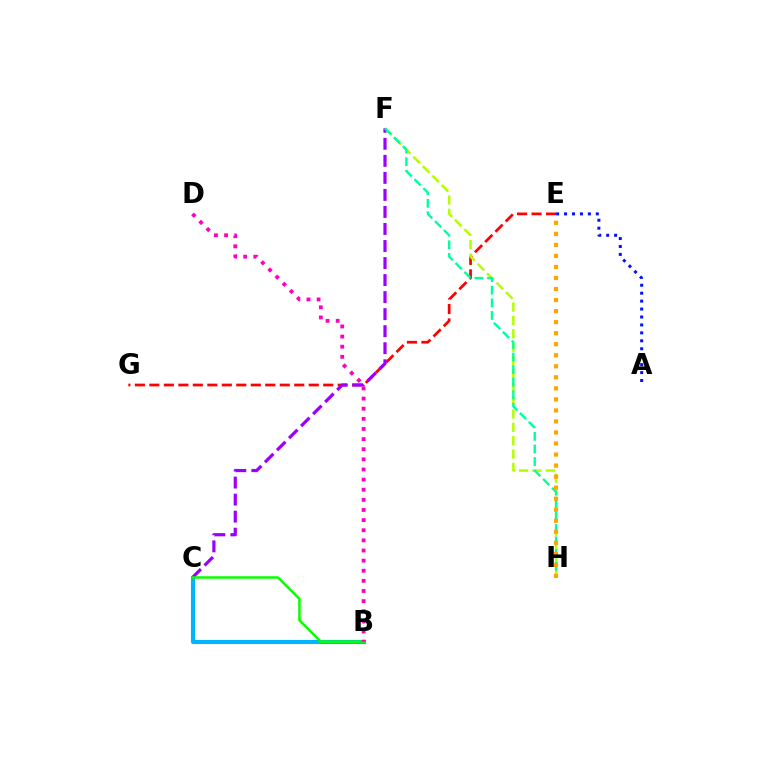{('B', 'C'): [{'color': '#00b5ff', 'line_style': 'solid', 'thickness': 2.95}, {'color': '#08ff00', 'line_style': 'solid', 'thickness': 1.81}], ('E', 'G'): [{'color': '#ff0000', 'line_style': 'dashed', 'thickness': 1.97}], ('F', 'H'): [{'color': '#b3ff00', 'line_style': 'dashed', 'thickness': 1.82}, {'color': '#00ff9d', 'line_style': 'dashed', 'thickness': 1.71}], ('C', 'F'): [{'color': '#9b00ff', 'line_style': 'dashed', 'thickness': 2.31}], ('A', 'E'): [{'color': '#0010ff', 'line_style': 'dotted', 'thickness': 2.16}], ('B', 'D'): [{'color': '#ff00bd', 'line_style': 'dotted', 'thickness': 2.75}], ('E', 'H'): [{'color': '#ffa500', 'line_style': 'dotted', 'thickness': 3.0}]}